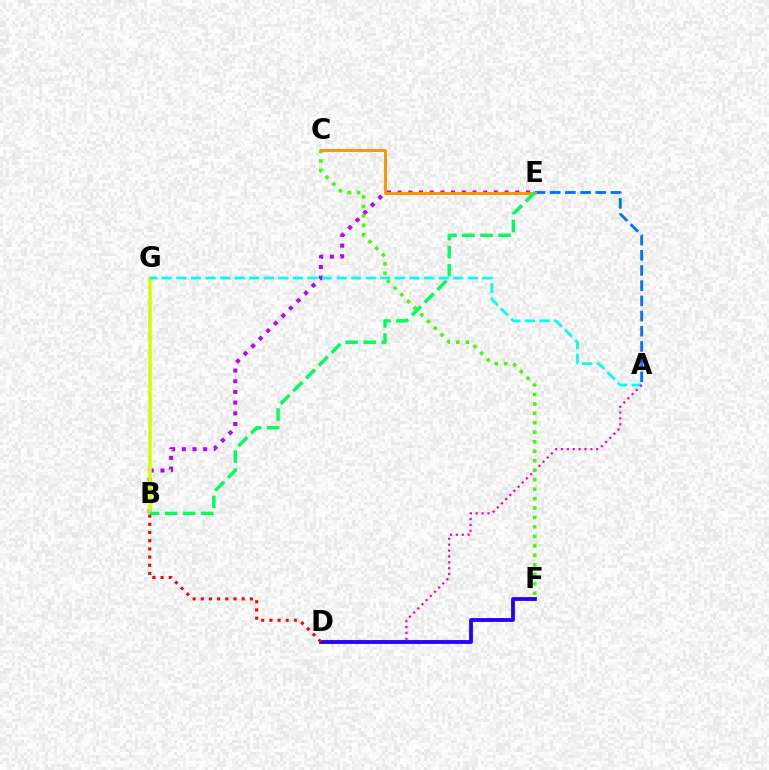{('A', 'E'): [{'color': '#0074ff', 'line_style': 'dashed', 'thickness': 2.06}], ('B', 'E'): [{'color': '#b900ff', 'line_style': 'dotted', 'thickness': 2.9}, {'color': '#00ff5c', 'line_style': 'dashed', 'thickness': 2.45}], ('B', 'G'): [{'color': '#d1ff00', 'line_style': 'solid', 'thickness': 2.55}], ('A', 'G'): [{'color': '#00fff6', 'line_style': 'dashed', 'thickness': 1.98}], ('A', 'D'): [{'color': '#ff00ac', 'line_style': 'dotted', 'thickness': 1.6}], ('C', 'F'): [{'color': '#3dff00', 'line_style': 'dotted', 'thickness': 2.57}], ('D', 'F'): [{'color': '#2500ff', 'line_style': 'solid', 'thickness': 2.76}], ('C', 'E'): [{'color': '#ff9400', 'line_style': 'solid', 'thickness': 2.07}], ('B', 'D'): [{'color': '#ff0000', 'line_style': 'dotted', 'thickness': 2.22}]}